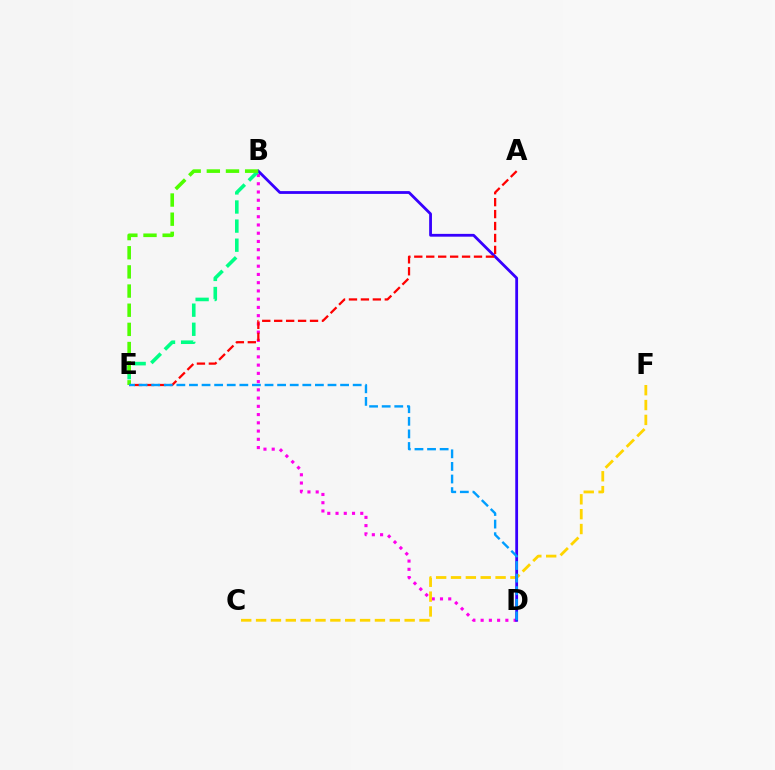{('B', 'D'): [{'color': '#ff00ed', 'line_style': 'dotted', 'thickness': 2.24}, {'color': '#3700ff', 'line_style': 'solid', 'thickness': 2.02}], ('C', 'F'): [{'color': '#ffd500', 'line_style': 'dashed', 'thickness': 2.02}], ('B', 'E'): [{'color': '#00ff86', 'line_style': 'dashed', 'thickness': 2.59}, {'color': '#4fff00', 'line_style': 'dashed', 'thickness': 2.6}], ('A', 'E'): [{'color': '#ff0000', 'line_style': 'dashed', 'thickness': 1.62}], ('D', 'E'): [{'color': '#009eff', 'line_style': 'dashed', 'thickness': 1.71}]}